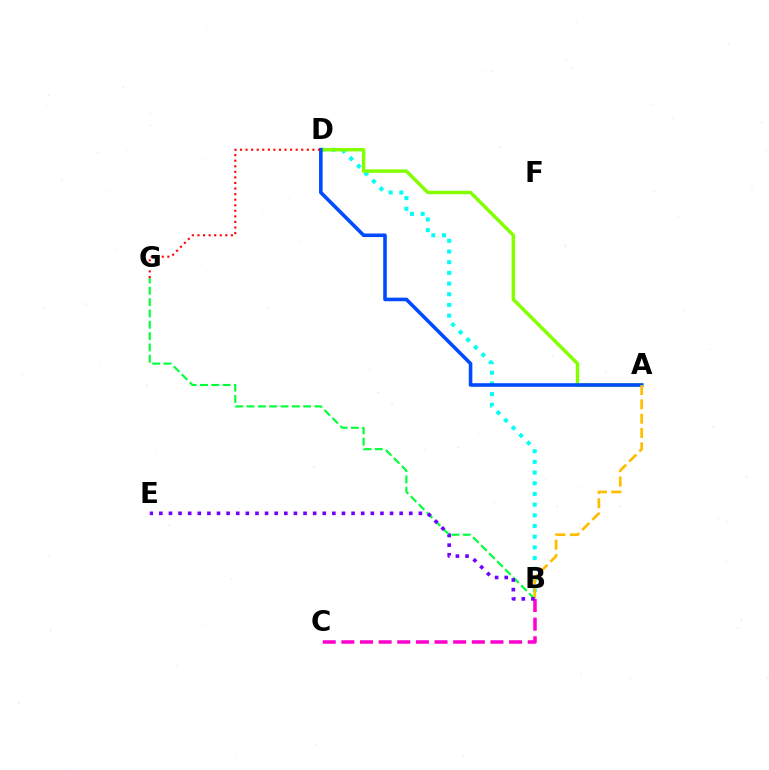{('B', 'G'): [{'color': '#00ff39', 'line_style': 'dashed', 'thickness': 1.54}], ('B', 'D'): [{'color': '#00fff6', 'line_style': 'dotted', 'thickness': 2.9}], ('B', 'C'): [{'color': '#ff00cf', 'line_style': 'dashed', 'thickness': 2.53}], ('A', 'D'): [{'color': '#84ff00', 'line_style': 'solid', 'thickness': 2.47}, {'color': '#004bff', 'line_style': 'solid', 'thickness': 2.58}], ('A', 'B'): [{'color': '#ffbd00', 'line_style': 'dashed', 'thickness': 1.95}], ('B', 'E'): [{'color': '#7200ff', 'line_style': 'dotted', 'thickness': 2.61}], ('D', 'G'): [{'color': '#ff0000', 'line_style': 'dotted', 'thickness': 1.51}]}